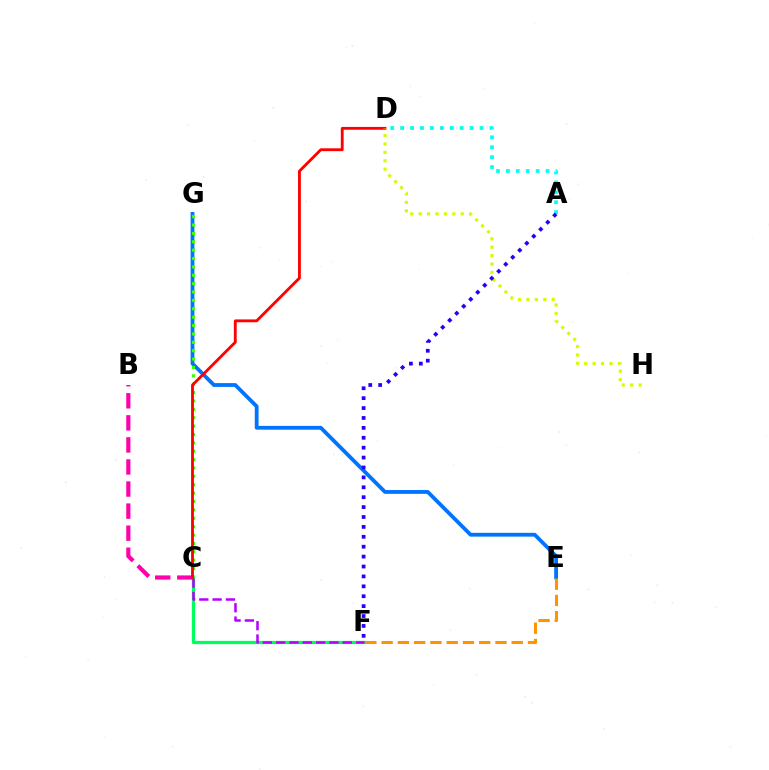{('C', 'F'): [{'color': '#00ff5c', 'line_style': 'solid', 'thickness': 2.33}, {'color': '#b900ff', 'line_style': 'dashed', 'thickness': 1.81}], ('B', 'C'): [{'color': '#ff00ac', 'line_style': 'dashed', 'thickness': 3.0}], ('E', 'G'): [{'color': '#0074ff', 'line_style': 'solid', 'thickness': 2.74}], ('A', 'D'): [{'color': '#00fff6', 'line_style': 'dotted', 'thickness': 2.69}], ('C', 'G'): [{'color': '#3dff00', 'line_style': 'dotted', 'thickness': 2.28}], ('C', 'D'): [{'color': '#ff0000', 'line_style': 'solid', 'thickness': 2.03}], ('D', 'H'): [{'color': '#d1ff00', 'line_style': 'dotted', 'thickness': 2.29}], ('E', 'F'): [{'color': '#ff9400', 'line_style': 'dashed', 'thickness': 2.21}], ('A', 'F'): [{'color': '#2500ff', 'line_style': 'dotted', 'thickness': 2.69}]}